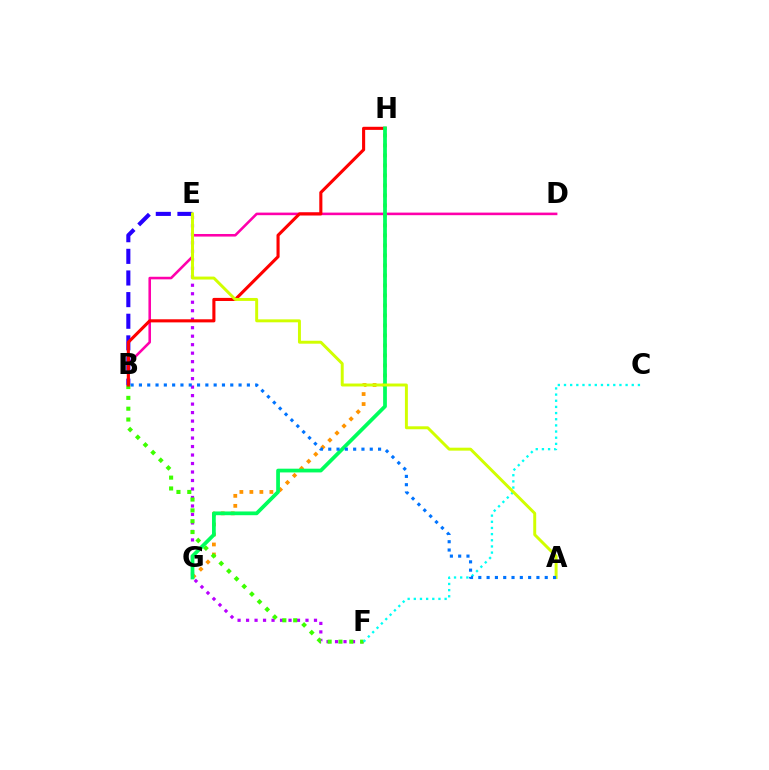{('E', 'F'): [{'color': '#b900ff', 'line_style': 'dotted', 'thickness': 2.31}], ('B', 'D'): [{'color': '#ff00ac', 'line_style': 'solid', 'thickness': 1.85}], ('B', 'E'): [{'color': '#2500ff', 'line_style': 'dashed', 'thickness': 2.94}], ('G', 'H'): [{'color': '#ff9400', 'line_style': 'dotted', 'thickness': 2.72}, {'color': '#00ff5c', 'line_style': 'solid', 'thickness': 2.7}], ('B', 'F'): [{'color': '#3dff00', 'line_style': 'dotted', 'thickness': 2.94}], ('B', 'H'): [{'color': '#ff0000', 'line_style': 'solid', 'thickness': 2.23}], ('C', 'F'): [{'color': '#00fff6', 'line_style': 'dotted', 'thickness': 1.67}], ('A', 'E'): [{'color': '#d1ff00', 'line_style': 'solid', 'thickness': 2.12}], ('A', 'B'): [{'color': '#0074ff', 'line_style': 'dotted', 'thickness': 2.26}]}